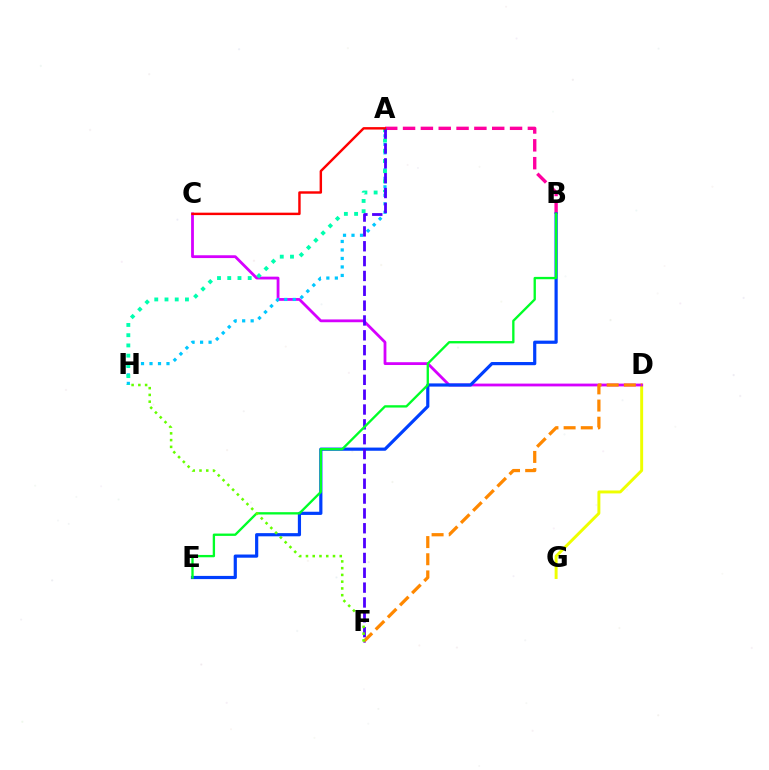{('A', 'B'): [{'color': '#ff00a0', 'line_style': 'dashed', 'thickness': 2.42}], ('D', 'G'): [{'color': '#eeff00', 'line_style': 'solid', 'thickness': 2.12}], ('C', 'D'): [{'color': '#d600ff', 'line_style': 'solid', 'thickness': 2.02}], ('D', 'F'): [{'color': '#ff8800', 'line_style': 'dashed', 'thickness': 2.33}], ('A', 'H'): [{'color': '#00c7ff', 'line_style': 'dotted', 'thickness': 2.31}, {'color': '#00ffaf', 'line_style': 'dotted', 'thickness': 2.78}], ('B', 'E'): [{'color': '#003fff', 'line_style': 'solid', 'thickness': 2.29}, {'color': '#00ff27', 'line_style': 'solid', 'thickness': 1.68}], ('A', 'F'): [{'color': '#4f00ff', 'line_style': 'dashed', 'thickness': 2.02}], ('F', 'H'): [{'color': '#66ff00', 'line_style': 'dotted', 'thickness': 1.84}], ('A', 'C'): [{'color': '#ff0000', 'line_style': 'solid', 'thickness': 1.75}]}